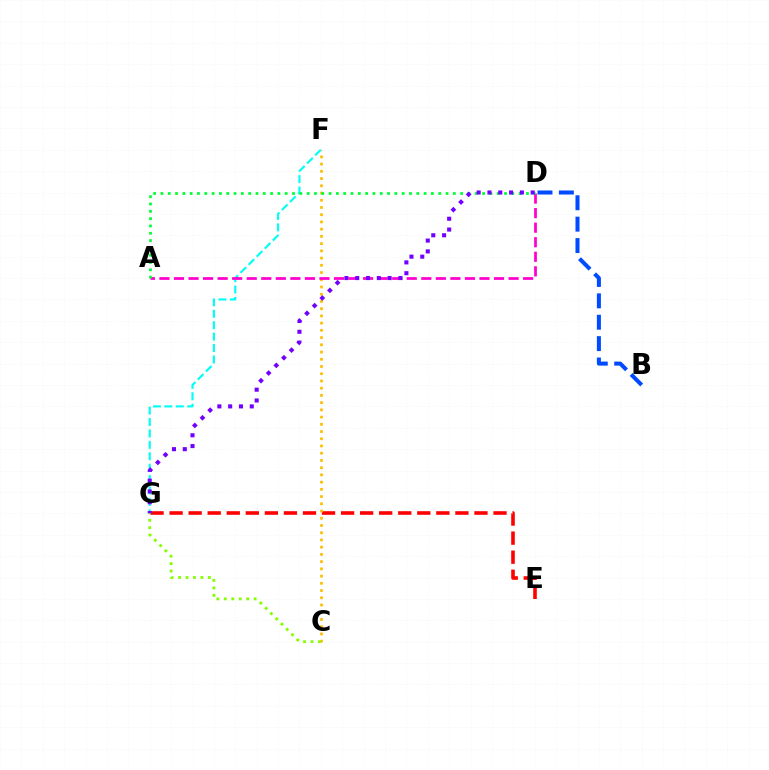{('E', 'G'): [{'color': '#ff0000', 'line_style': 'dashed', 'thickness': 2.59}], ('C', 'F'): [{'color': '#ffbd00', 'line_style': 'dotted', 'thickness': 1.96}], ('F', 'G'): [{'color': '#00fff6', 'line_style': 'dashed', 'thickness': 1.55}], ('A', 'D'): [{'color': '#ff00cf', 'line_style': 'dashed', 'thickness': 1.98}, {'color': '#00ff39', 'line_style': 'dotted', 'thickness': 1.99}], ('B', 'D'): [{'color': '#004bff', 'line_style': 'dashed', 'thickness': 2.91}], ('C', 'G'): [{'color': '#84ff00', 'line_style': 'dotted', 'thickness': 2.03}], ('D', 'G'): [{'color': '#7200ff', 'line_style': 'dotted', 'thickness': 2.94}]}